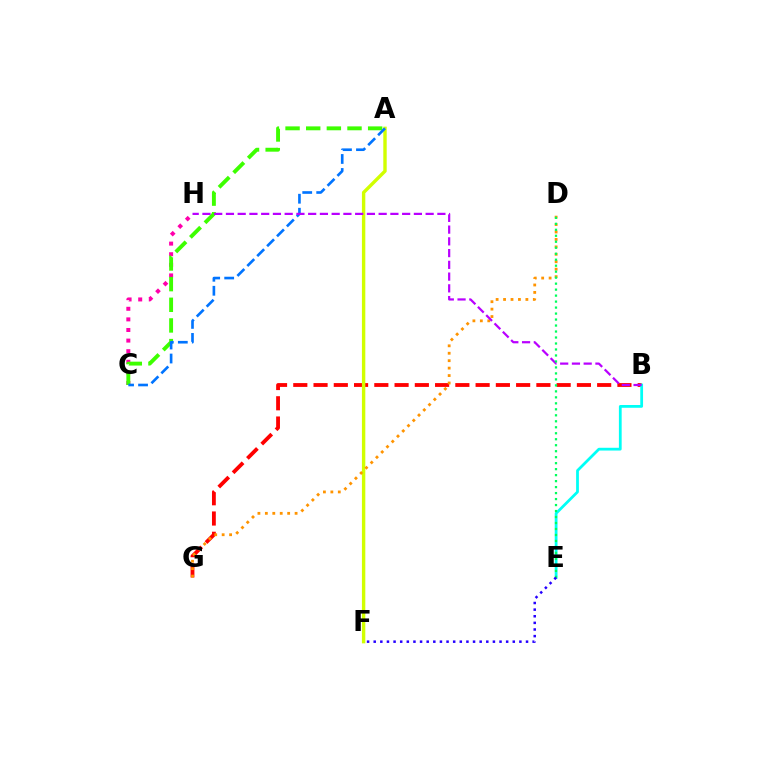{('C', 'H'): [{'color': '#ff00ac', 'line_style': 'dotted', 'thickness': 2.88}], ('B', 'G'): [{'color': '#ff0000', 'line_style': 'dashed', 'thickness': 2.75}], ('A', 'C'): [{'color': '#3dff00', 'line_style': 'dashed', 'thickness': 2.81}, {'color': '#0074ff', 'line_style': 'dashed', 'thickness': 1.9}], ('A', 'F'): [{'color': '#d1ff00', 'line_style': 'solid', 'thickness': 2.45}], ('D', 'G'): [{'color': '#ff9400', 'line_style': 'dotted', 'thickness': 2.02}], ('B', 'E'): [{'color': '#00fff6', 'line_style': 'solid', 'thickness': 1.99}], ('B', 'H'): [{'color': '#b900ff', 'line_style': 'dashed', 'thickness': 1.6}], ('D', 'E'): [{'color': '#00ff5c', 'line_style': 'dotted', 'thickness': 1.63}], ('E', 'F'): [{'color': '#2500ff', 'line_style': 'dotted', 'thickness': 1.8}]}